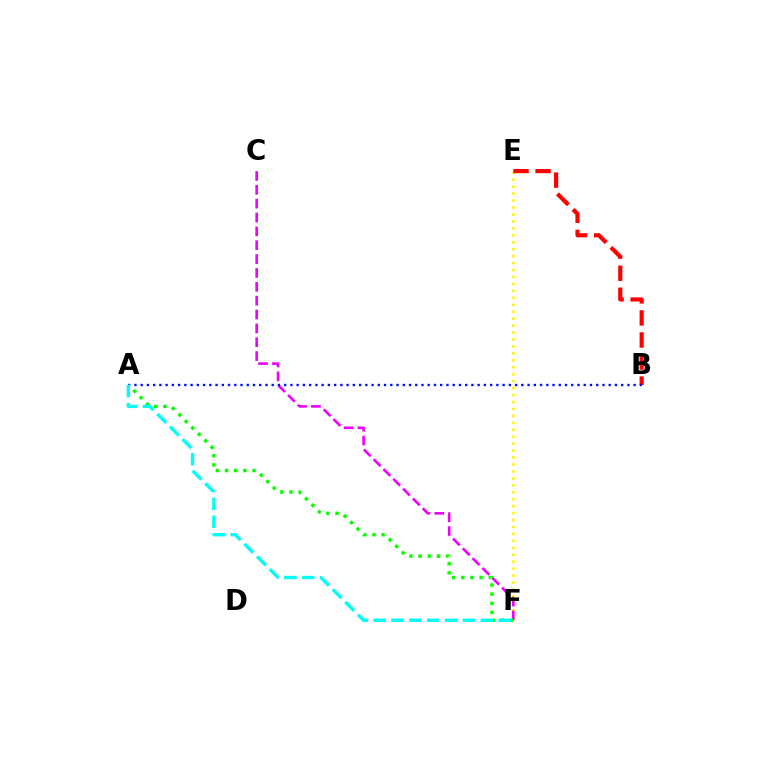{('E', 'F'): [{'color': '#fcf500', 'line_style': 'dotted', 'thickness': 1.89}], ('C', 'F'): [{'color': '#ee00ff', 'line_style': 'dashed', 'thickness': 1.88}], ('B', 'E'): [{'color': '#ff0000', 'line_style': 'dashed', 'thickness': 2.99}], ('A', 'B'): [{'color': '#0010ff', 'line_style': 'dotted', 'thickness': 1.7}], ('A', 'F'): [{'color': '#08ff00', 'line_style': 'dotted', 'thickness': 2.49}, {'color': '#00fff6', 'line_style': 'dashed', 'thickness': 2.42}]}